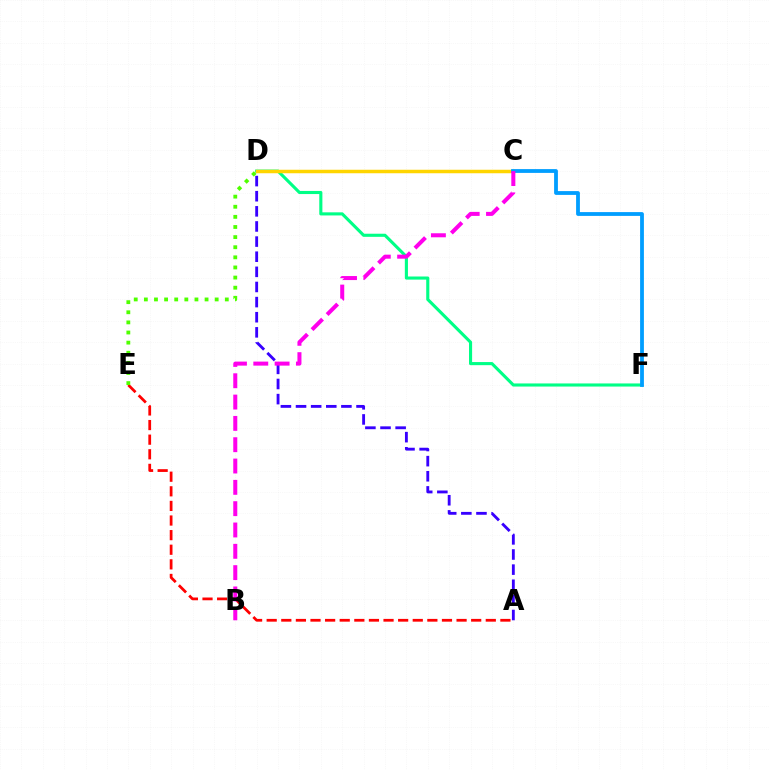{('A', 'D'): [{'color': '#3700ff', 'line_style': 'dashed', 'thickness': 2.05}], ('A', 'E'): [{'color': '#ff0000', 'line_style': 'dashed', 'thickness': 1.98}], ('D', 'F'): [{'color': '#00ff86', 'line_style': 'solid', 'thickness': 2.24}], ('C', 'D'): [{'color': '#ffd500', 'line_style': 'solid', 'thickness': 2.52}], ('C', 'F'): [{'color': '#009eff', 'line_style': 'solid', 'thickness': 2.74}], ('B', 'C'): [{'color': '#ff00ed', 'line_style': 'dashed', 'thickness': 2.9}], ('D', 'E'): [{'color': '#4fff00', 'line_style': 'dotted', 'thickness': 2.75}]}